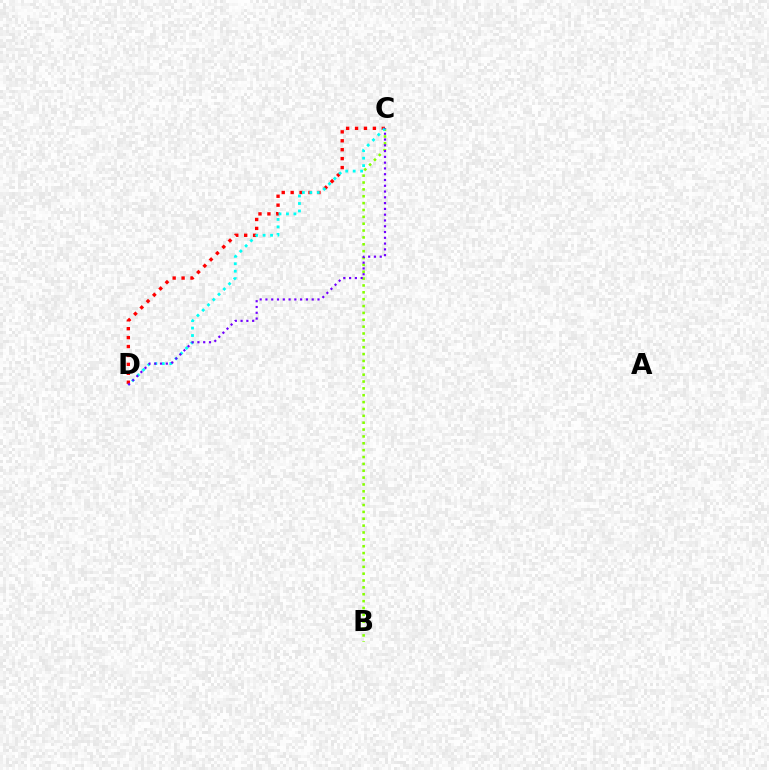{('B', 'C'): [{'color': '#84ff00', 'line_style': 'dotted', 'thickness': 1.86}], ('C', 'D'): [{'color': '#ff0000', 'line_style': 'dotted', 'thickness': 2.42}, {'color': '#00fff6', 'line_style': 'dotted', 'thickness': 2.03}, {'color': '#7200ff', 'line_style': 'dotted', 'thickness': 1.57}]}